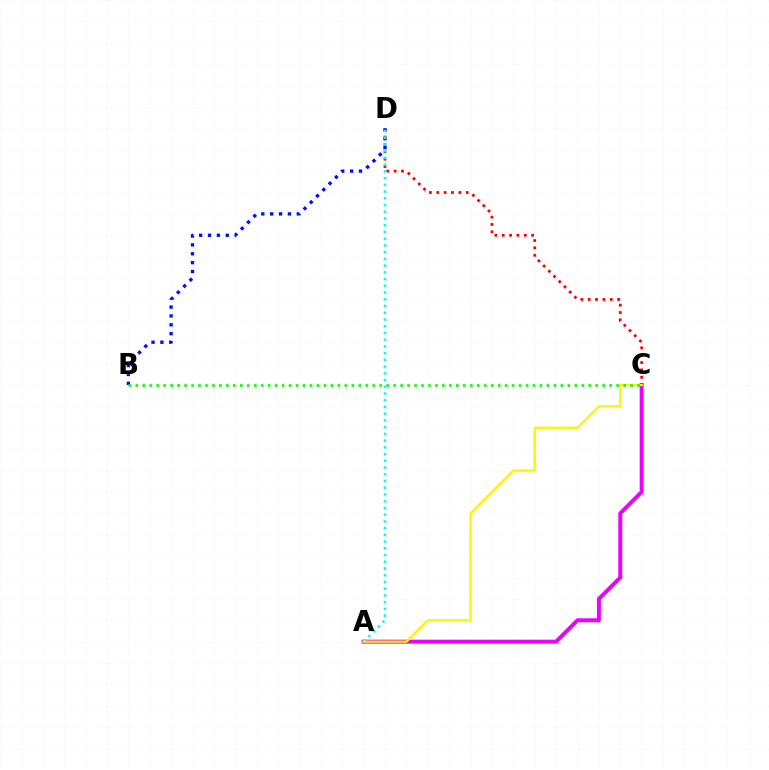{('A', 'C'): [{'color': '#ee00ff', 'line_style': 'solid', 'thickness': 2.86}, {'color': '#fcf500', 'line_style': 'solid', 'thickness': 1.65}], ('C', 'D'): [{'color': '#ff0000', 'line_style': 'dotted', 'thickness': 2.0}], ('B', 'D'): [{'color': '#0010ff', 'line_style': 'dotted', 'thickness': 2.41}], ('A', 'D'): [{'color': '#00fff6', 'line_style': 'dotted', 'thickness': 1.83}], ('B', 'C'): [{'color': '#08ff00', 'line_style': 'dotted', 'thickness': 1.89}]}